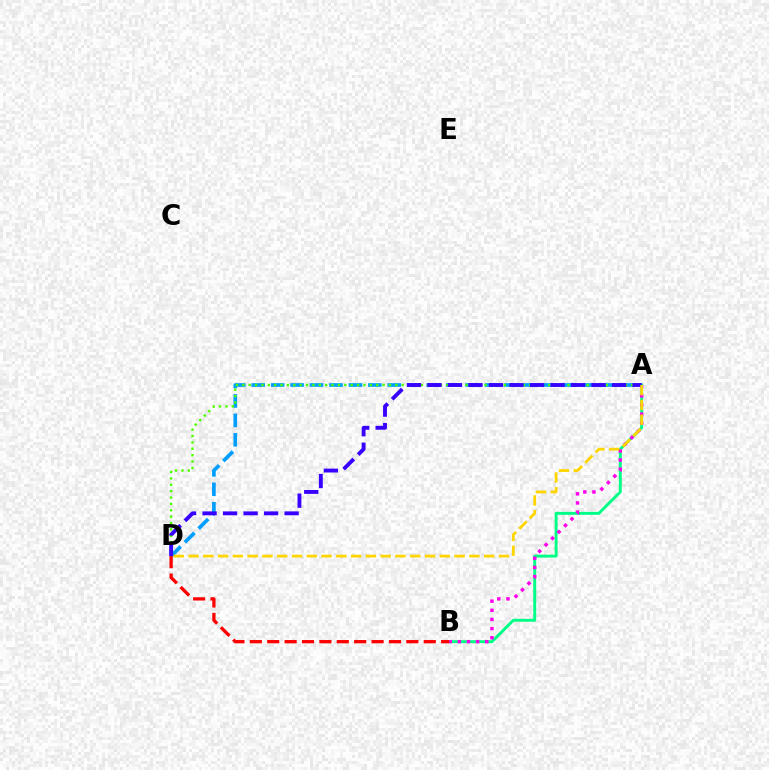{('A', 'B'): [{'color': '#00ff86', 'line_style': 'solid', 'thickness': 2.11}, {'color': '#ff00ed', 'line_style': 'dotted', 'thickness': 2.48}], ('A', 'D'): [{'color': '#009eff', 'line_style': 'dashed', 'thickness': 2.64}, {'color': '#4fff00', 'line_style': 'dotted', 'thickness': 1.73}, {'color': '#3700ff', 'line_style': 'dashed', 'thickness': 2.79}, {'color': '#ffd500', 'line_style': 'dashed', 'thickness': 2.01}], ('B', 'D'): [{'color': '#ff0000', 'line_style': 'dashed', 'thickness': 2.36}]}